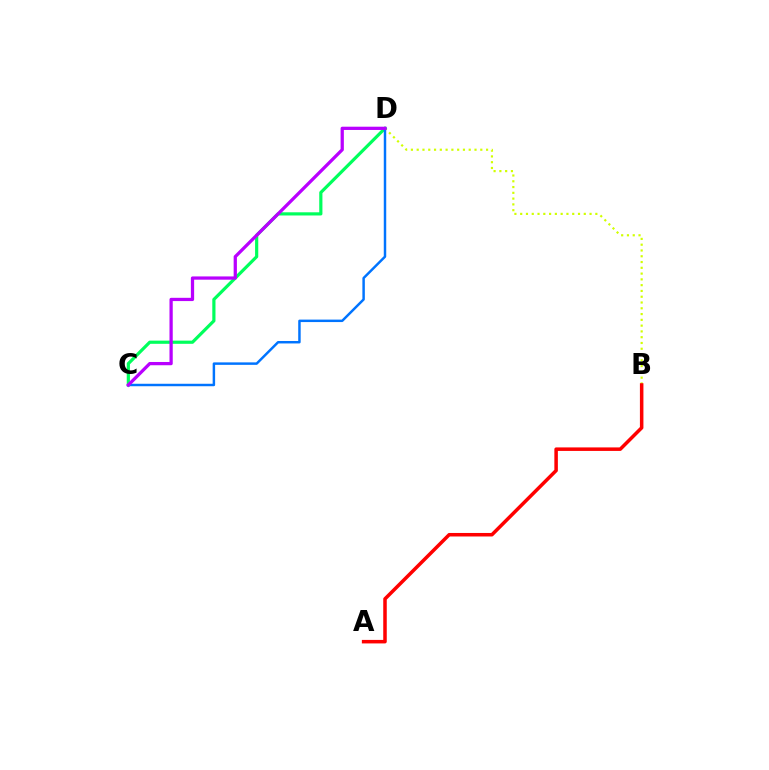{('B', 'D'): [{'color': '#d1ff00', 'line_style': 'dotted', 'thickness': 1.57}], ('A', 'B'): [{'color': '#ff0000', 'line_style': 'solid', 'thickness': 2.53}], ('C', 'D'): [{'color': '#00ff5c', 'line_style': 'solid', 'thickness': 2.29}, {'color': '#0074ff', 'line_style': 'solid', 'thickness': 1.77}, {'color': '#b900ff', 'line_style': 'solid', 'thickness': 2.35}]}